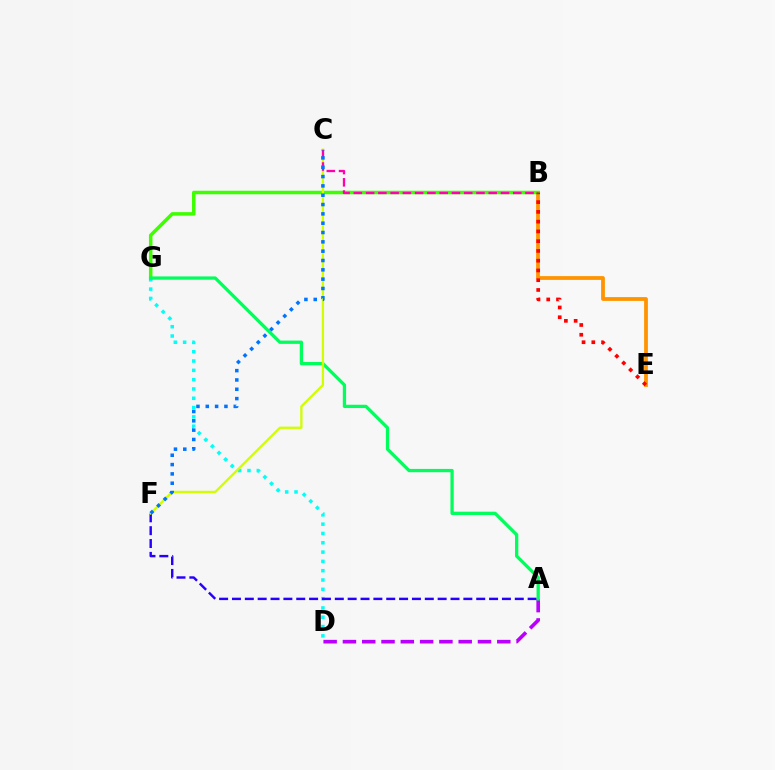{('A', 'D'): [{'color': '#b900ff', 'line_style': 'dashed', 'thickness': 2.62}], ('B', 'E'): [{'color': '#ff9400', 'line_style': 'solid', 'thickness': 2.72}, {'color': '#ff0000', 'line_style': 'dotted', 'thickness': 2.65}], ('D', 'G'): [{'color': '#00fff6', 'line_style': 'dotted', 'thickness': 2.53}], ('B', 'G'): [{'color': '#3dff00', 'line_style': 'solid', 'thickness': 2.52}], ('A', 'F'): [{'color': '#2500ff', 'line_style': 'dashed', 'thickness': 1.75}], ('A', 'G'): [{'color': '#00ff5c', 'line_style': 'solid', 'thickness': 2.37}], ('C', 'F'): [{'color': '#d1ff00', 'line_style': 'solid', 'thickness': 1.67}, {'color': '#0074ff', 'line_style': 'dotted', 'thickness': 2.53}], ('B', 'C'): [{'color': '#ff00ac', 'line_style': 'dashed', 'thickness': 1.67}]}